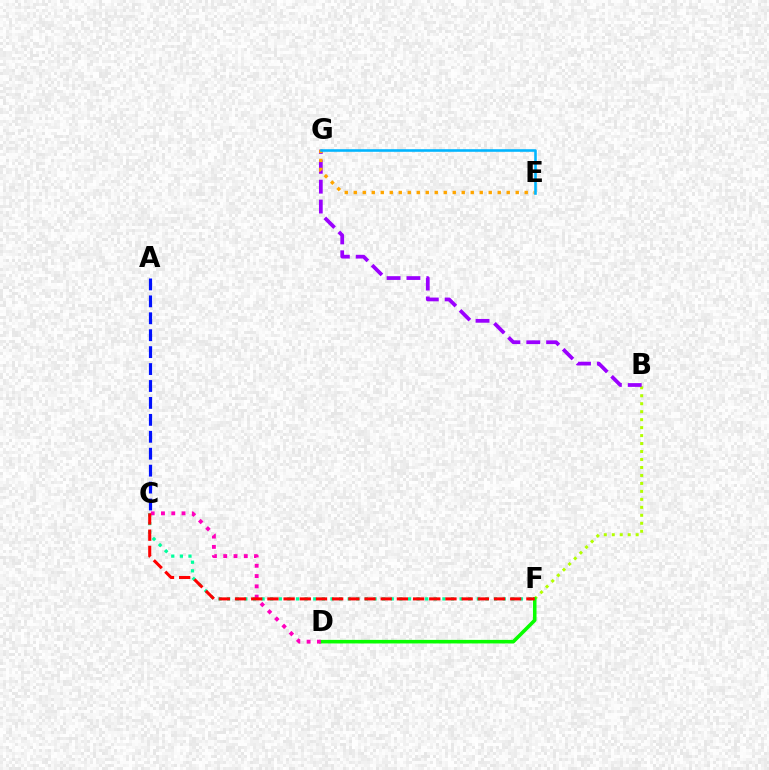{('C', 'F'): [{'color': '#00ff9d', 'line_style': 'dotted', 'thickness': 2.34}, {'color': '#ff0000', 'line_style': 'dashed', 'thickness': 2.2}], ('B', 'F'): [{'color': '#b3ff00', 'line_style': 'dotted', 'thickness': 2.17}], ('A', 'C'): [{'color': '#0010ff', 'line_style': 'dashed', 'thickness': 2.3}], ('B', 'G'): [{'color': '#9b00ff', 'line_style': 'dashed', 'thickness': 2.7}], ('D', 'F'): [{'color': '#08ff00', 'line_style': 'solid', 'thickness': 2.57}], ('E', 'G'): [{'color': '#ffa500', 'line_style': 'dotted', 'thickness': 2.44}, {'color': '#00b5ff', 'line_style': 'solid', 'thickness': 1.86}], ('C', 'D'): [{'color': '#ff00bd', 'line_style': 'dotted', 'thickness': 2.79}]}